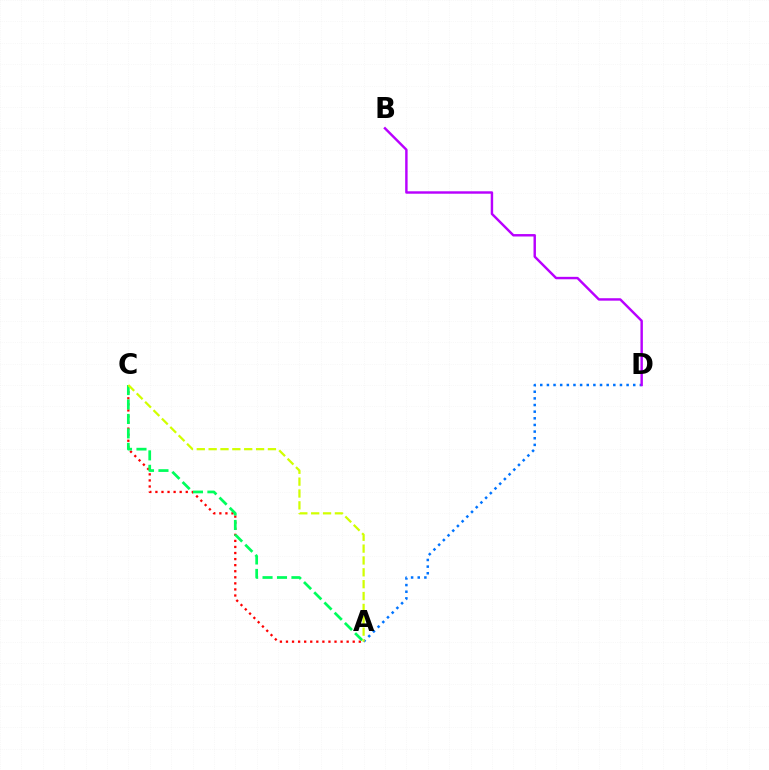{('A', 'D'): [{'color': '#0074ff', 'line_style': 'dotted', 'thickness': 1.8}], ('A', 'C'): [{'color': '#ff0000', 'line_style': 'dotted', 'thickness': 1.65}, {'color': '#00ff5c', 'line_style': 'dashed', 'thickness': 1.96}, {'color': '#d1ff00', 'line_style': 'dashed', 'thickness': 1.61}], ('B', 'D'): [{'color': '#b900ff', 'line_style': 'solid', 'thickness': 1.75}]}